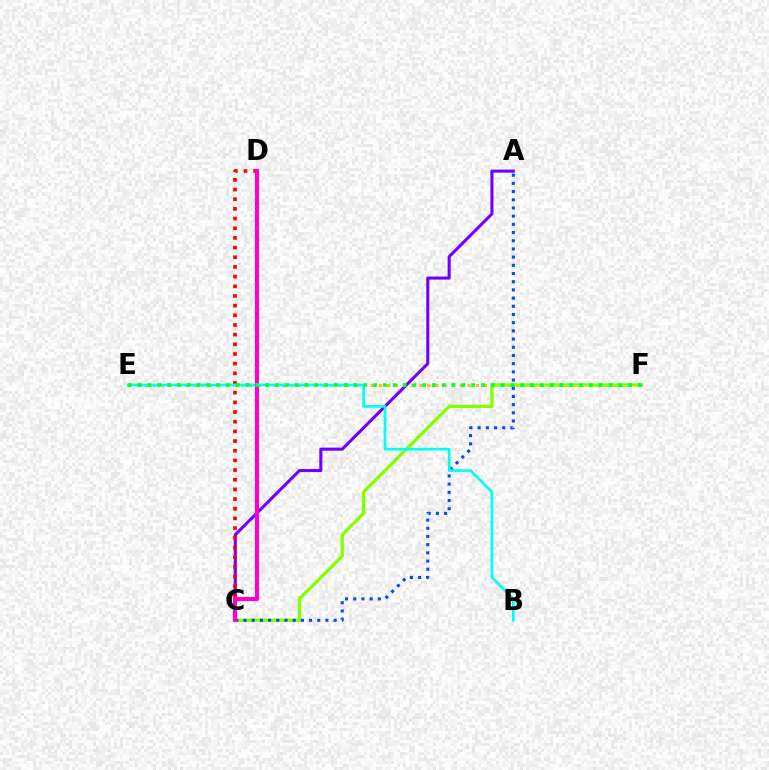{('A', 'C'): [{'color': '#7200ff', 'line_style': 'solid', 'thickness': 2.21}, {'color': '#004bff', 'line_style': 'dotted', 'thickness': 2.23}], ('E', 'F'): [{'color': '#ffbd00', 'line_style': 'dotted', 'thickness': 2.19}, {'color': '#00ff39', 'line_style': 'dotted', 'thickness': 2.66}], ('C', 'D'): [{'color': '#ff0000', 'line_style': 'dotted', 'thickness': 2.63}, {'color': '#ff00cf', 'line_style': 'solid', 'thickness': 2.94}], ('C', 'F'): [{'color': '#84ff00', 'line_style': 'solid', 'thickness': 2.36}], ('B', 'E'): [{'color': '#00fff6', 'line_style': 'solid', 'thickness': 1.92}]}